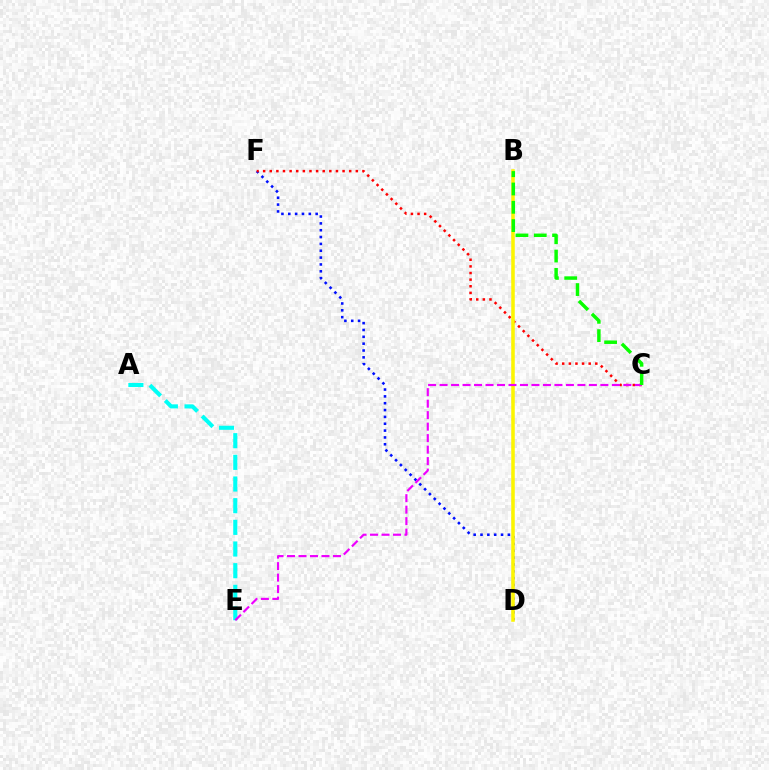{('A', 'E'): [{'color': '#00fff6', 'line_style': 'dashed', 'thickness': 2.94}], ('D', 'F'): [{'color': '#0010ff', 'line_style': 'dotted', 'thickness': 1.86}], ('C', 'F'): [{'color': '#ff0000', 'line_style': 'dotted', 'thickness': 1.8}], ('B', 'D'): [{'color': '#fcf500', 'line_style': 'solid', 'thickness': 2.55}], ('C', 'E'): [{'color': '#ee00ff', 'line_style': 'dashed', 'thickness': 1.56}], ('B', 'C'): [{'color': '#08ff00', 'line_style': 'dashed', 'thickness': 2.49}]}